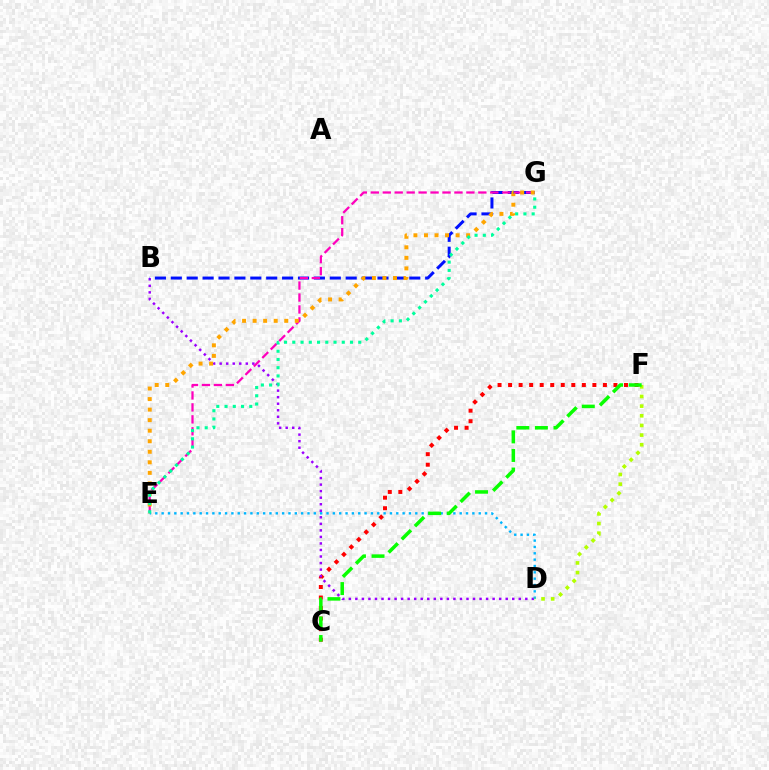{('C', 'F'): [{'color': '#ff0000', 'line_style': 'dotted', 'thickness': 2.86}, {'color': '#08ff00', 'line_style': 'dashed', 'thickness': 2.52}], ('B', 'D'): [{'color': '#9b00ff', 'line_style': 'dotted', 'thickness': 1.78}], ('B', 'G'): [{'color': '#0010ff', 'line_style': 'dashed', 'thickness': 2.16}], ('E', 'G'): [{'color': '#ff00bd', 'line_style': 'dashed', 'thickness': 1.62}, {'color': '#ffa500', 'line_style': 'dotted', 'thickness': 2.86}, {'color': '#00ff9d', 'line_style': 'dotted', 'thickness': 2.24}], ('D', 'E'): [{'color': '#00b5ff', 'line_style': 'dotted', 'thickness': 1.72}], ('D', 'F'): [{'color': '#b3ff00', 'line_style': 'dotted', 'thickness': 2.62}]}